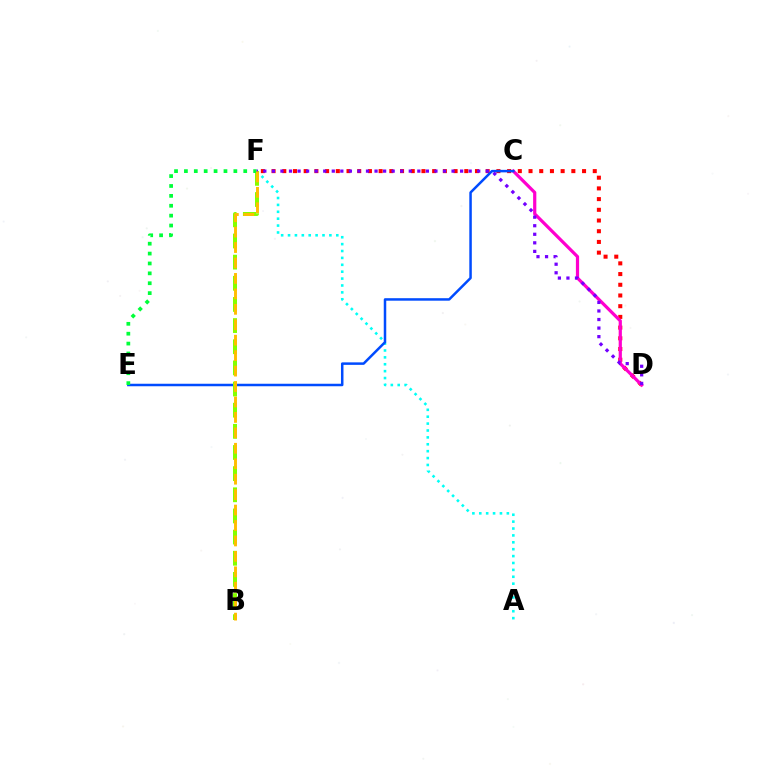{('D', 'F'): [{'color': '#ff0000', 'line_style': 'dotted', 'thickness': 2.91}, {'color': '#7200ff', 'line_style': 'dotted', 'thickness': 2.32}], ('A', 'F'): [{'color': '#00fff6', 'line_style': 'dotted', 'thickness': 1.87}], ('C', 'D'): [{'color': '#ff00cf', 'line_style': 'solid', 'thickness': 2.31}], ('C', 'E'): [{'color': '#004bff', 'line_style': 'solid', 'thickness': 1.8}], ('B', 'F'): [{'color': '#84ff00', 'line_style': 'dashed', 'thickness': 2.87}, {'color': '#ffbd00', 'line_style': 'dashed', 'thickness': 2.1}], ('E', 'F'): [{'color': '#00ff39', 'line_style': 'dotted', 'thickness': 2.69}]}